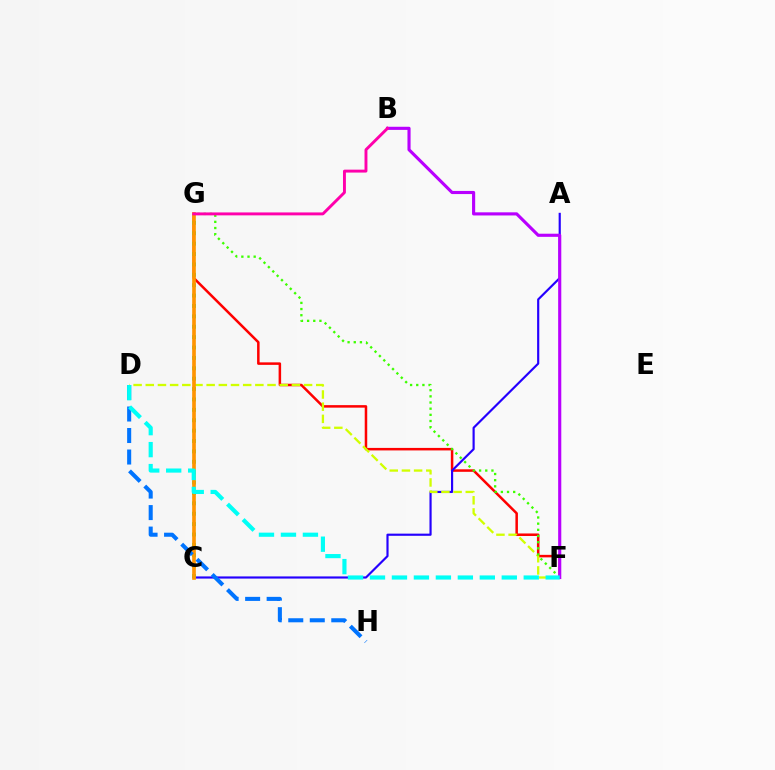{('F', 'G'): [{'color': '#ff0000', 'line_style': 'solid', 'thickness': 1.81}, {'color': '#3dff00', 'line_style': 'dotted', 'thickness': 1.67}], ('A', 'C'): [{'color': '#2500ff', 'line_style': 'solid', 'thickness': 1.56}], ('C', 'G'): [{'color': '#00ff5c', 'line_style': 'dotted', 'thickness': 2.82}, {'color': '#ff9400', 'line_style': 'solid', 'thickness': 2.64}], ('D', 'F'): [{'color': '#d1ff00', 'line_style': 'dashed', 'thickness': 1.65}, {'color': '#00fff6', 'line_style': 'dashed', 'thickness': 2.98}], ('B', 'F'): [{'color': '#b900ff', 'line_style': 'solid', 'thickness': 2.25}], ('D', 'H'): [{'color': '#0074ff', 'line_style': 'dashed', 'thickness': 2.92}], ('B', 'G'): [{'color': '#ff00ac', 'line_style': 'solid', 'thickness': 2.1}]}